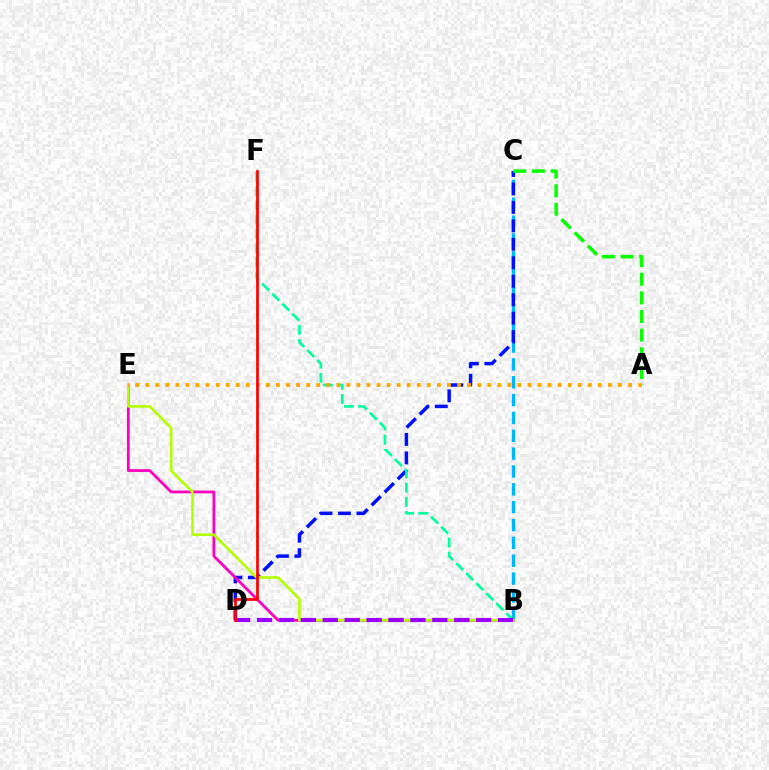{('B', 'C'): [{'color': '#00b5ff', 'line_style': 'dashed', 'thickness': 2.42}], ('C', 'D'): [{'color': '#0010ff', 'line_style': 'dashed', 'thickness': 2.51}], ('B', 'E'): [{'color': '#ff00bd', 'line_style': 'solid', 'thickness': 2.0}, {'color': '#b3ff00', 'line_style': 'solid', 'thickness': 1.91}], ('A', 'C'): [{'color': '#08ff00', 'line_style': 'dashed', 'thickness': 2.53}], ('B', 'F'): [{'color': '#00ff9d', 'line_style': 'dashed', 'thickness': 1.93}], ('B', 'D'): [{'color': '#9b00ff', 'line_style': 'dashed', 'thickness': 2.98}], ('A', 'E'): [{'color': '#ffa500', 'line_style': 'dotted', 'thickness': 2.73}], ('D', 'F'): [{'color': '#ff0000', 'line_style': 'solid', 'thickness': 1.96}]}